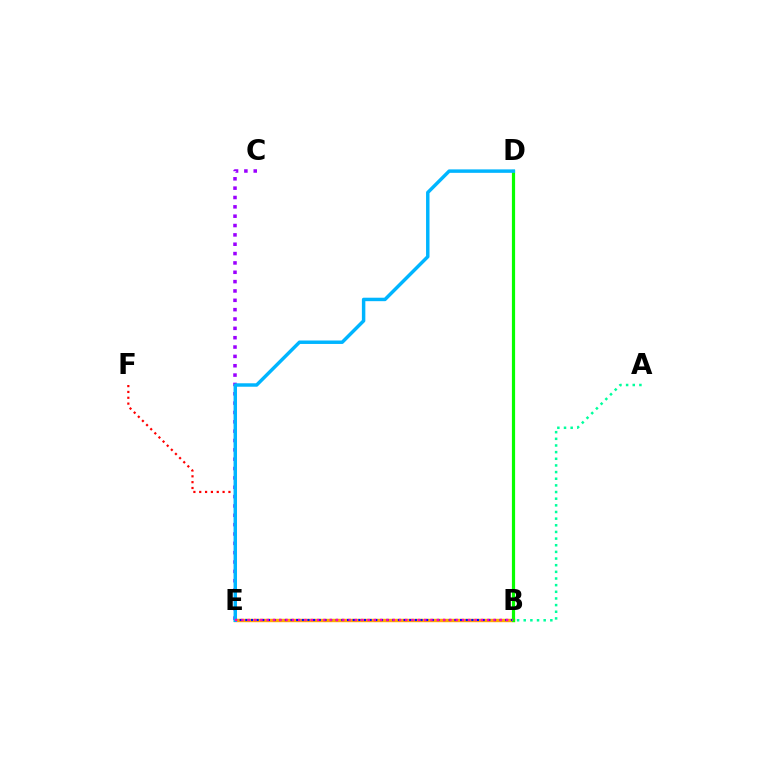{('B', 'E'): [{'color': '#ffa500', 'line_style': 'solid', 'thickness': 2.45}, {'color': '#0010ff', 'line_style': 'dotted', 'thickness': 1.54}, {'color': '#ff00bd', 'line_style': 'dotted', 'thickness': 1.71}], ('C', 'E'): [{'color': '#9b00ff', 'line_style': 'dotted', 'thickness': 2.54}], ('A', 'B'): [{'color': '#00ff9d', 'line_style': 'dotted', 'thickness': 1.81}], ('B', 'D'): [{'color': '#b3ff00', 'line_style': 'solid', 'thickness': 1.86}, {'color': '#08ff00', 'line_style': 'solid', 'thickness': 2.3}], ('E', 'F'): [{'color': '#ff0000', 'line_style': 'dotted', 'thickness': 1.59}], ('D', 'E'): [{'color': '#00b5ff', 'line_style': 'solid', 'thickness': 2.49}]}